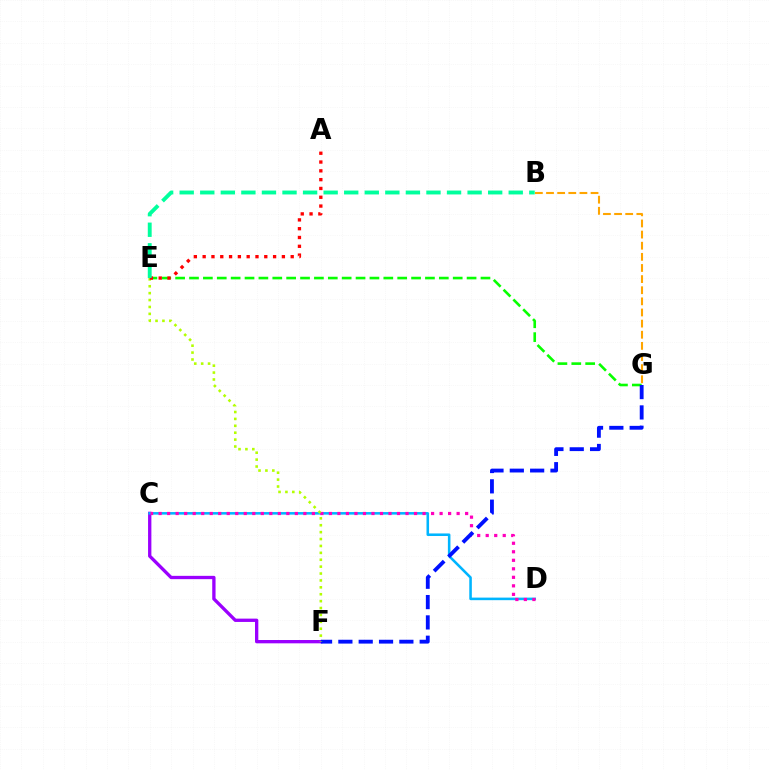{('C', 'F'): [{'color': '#9b00ff', 'line_style': 'solid', 'thickness': 2.39}], ('C', 'D'): [{'color': '#00b5ff', 'line_style': 'solid', 'thickness': 1.85}, {'color': '#ff00bd', 'line_style': 'dotted', 'thickness': 2.31}], ('E', 'G'): [{'color': '#08ff00', 'line_style': 'dashed', 'thickness': 1.89}], ('B', 'G'): [{'color': '#ffa500', 'line_style': 'dashed', 'thickness': 1.51}], ('F', 'G'): [{'color': '#0010ff', 'line_style': 'dashed', 'thickness': 2.76}], ('E', 'F'): [{'color': '#b3ff00', 'line_style': 'dotted', 'thickness': 1.87}], ('A', 'E'): [{'color': '#ff0000', 'line_style': 'dotted', 'thickness': 2.39}], ('B', 'E'): [{'color': '#00ff9d', 'line_style': 'dashed', 'thickness': 2.79}]}